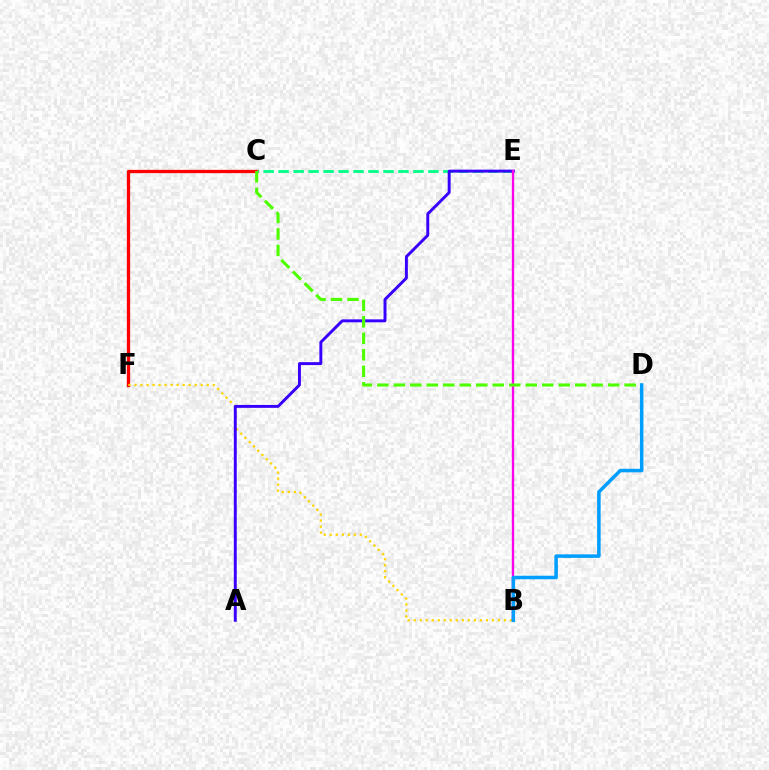{('C', 'F'): [{'color': '#ff0000', 'line_style': 'solid', 'thickness': 2.37}], ('B', 'F'): [{'color': '#ffd500', 'line_style': 'dotted', 'thickness': 1.64}], ('C', 'E'): [{'color': '#00ff86', 'line_style': 'dashed', 'thickness': 2.03}], ('A', 'E'): [{'color': '#3700ff', 'line_style': 'solid', 'thickness': 2.11}], ('B', 'E'): [{'color': '#ff00ed', 'line_style': 'solid', 'thickness': 1.68}], ('C', 'D'): [{'color': '#4fff00', 'line_style': 'dashed', 'thickness': 2.24}], ('B', 'D'): [{'color': '#009eff', 'line_style': 'solid', 'thickness': 2.54}]}